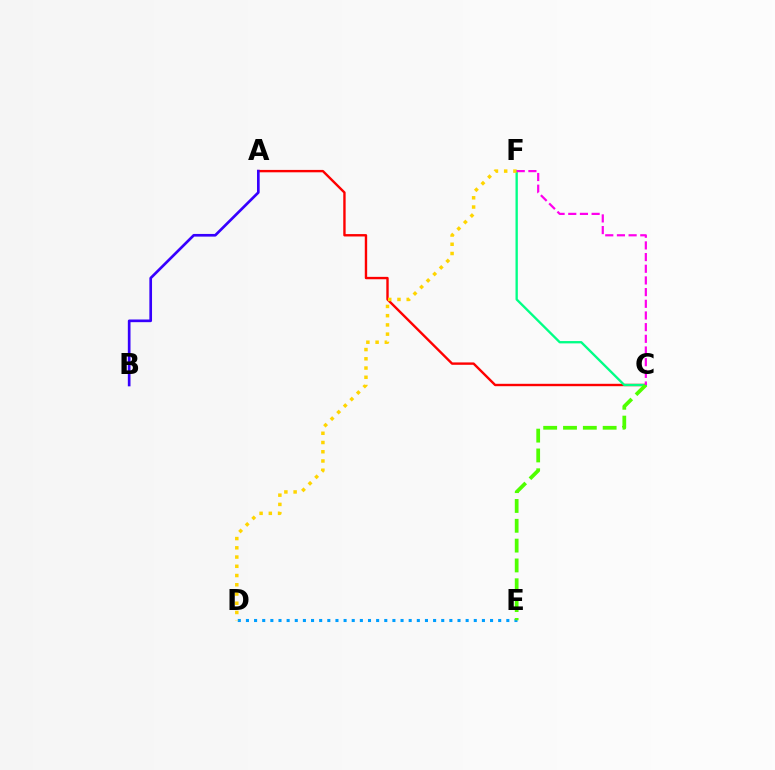{('A', 'C'): [{'color': '#ff0000', 'line_style': 'solid', 'thickness': 1.72}], ('A', 'B'): [{'color': '#3700ff', 'line_style': 'solid', 'thickness': 1.92}], ('C', 'F'): [{'color': '#00ff86', 'line_style': 'solid', 'thickness': 1.68}, {'color': '#ff00ed', 'line_style': 'dashed', 'thickness': 1.59}], ('D', 'E'): [{'color': '#009eff', 'line_style': 'dotted', 'thickness': 2.21}], ('C', 'E'): [{'color': '#4fff00', 'line_style': 'dashed', 'thickness': 2.69}], ('D', 'F'): [{'color': '#ffd500', 'line_style': 'dotted', 'thickness': 2.51}]}